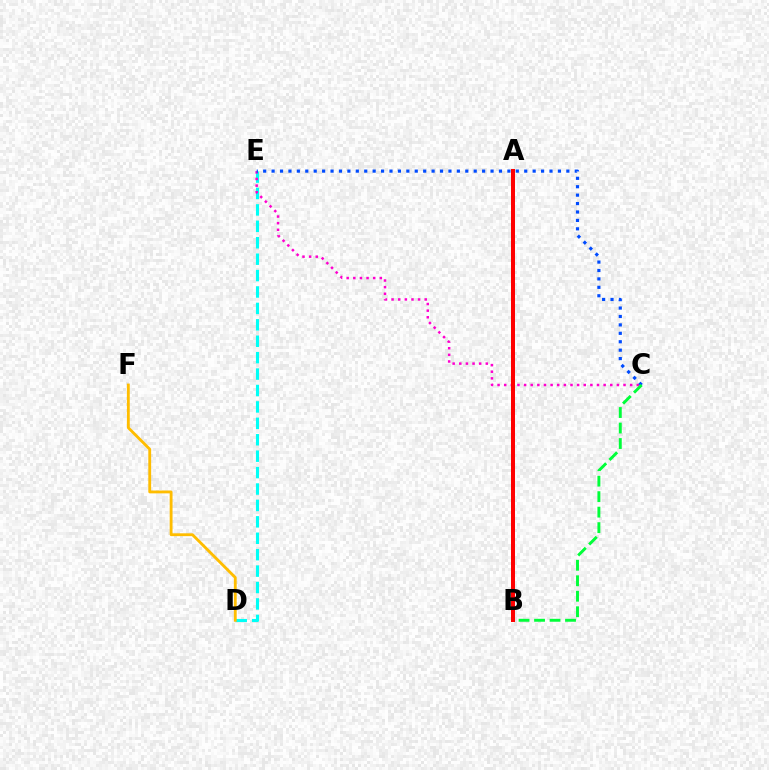{('D', 'E'): [{'color': '#00fff6', 'line_style': 'dashed', 'thickness': 2.23}], ('D', 'F'): [{'color': '#ffbd00', 'line_style': 'solid', 'thickness': 2.04}], ('A', 'B'): [{'color': '#7200ff', 'line_style': 'solid', 'thickness': 2.7}, {'color': '#84ff00', 'line_style': 'solid', 'thickness': 1.88}, {'color': '#ff0000', 'line_style': 'solid', 'thickness': 2.89}], ('C', 'E'): [{'color': '#ff00cf', 'line_style': 'dotted', 'thickness': 1.8}, {'color': '#004bff', 'line_style': 'dotted', 'thickness': 2.29}], ('B', 'C'): [{'color': '#00ff39', 'line_style': 'dashed', 'thickness': 2.1}]}